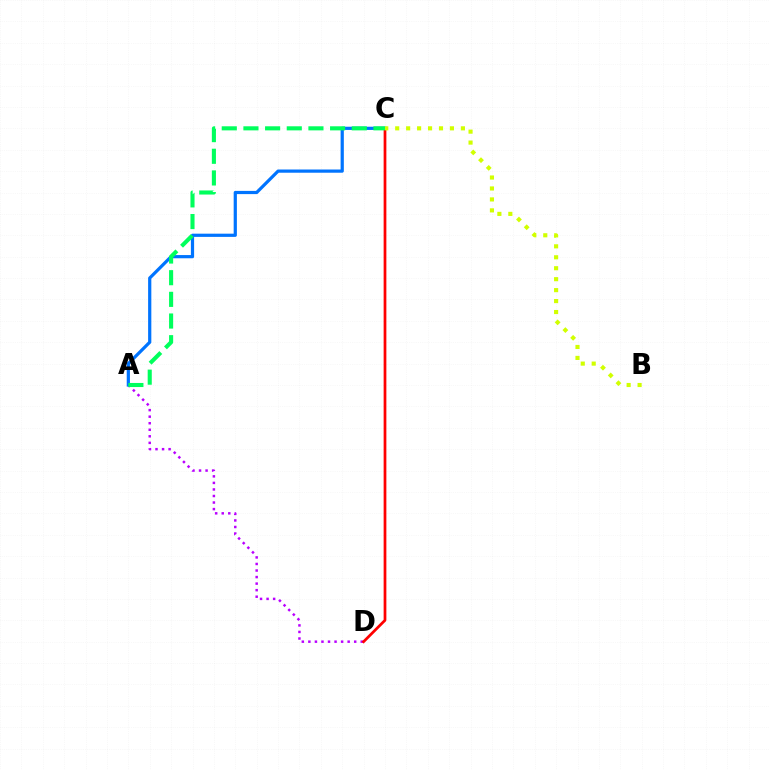{('A', 'D'): [{'color': '#b900ff', 'line_style': 'dotted', 'thickness': 1.78}], ('A', 'C'): [{'color': '#0074ff', 'line_style': 'solid', 'thickness': 2.31}, {'color': '#00ff5c', 'line_style': 'dashed', 'thickness': 2.94}], ('C', 'D'): [{'color': '#ff0000', 'line_style': 'solid', 'thickness': 1.97}], ('B', 'C'): [{'color': '#d1ff00', 'line_style': 'dotted', 'thickness': 2.98}]}